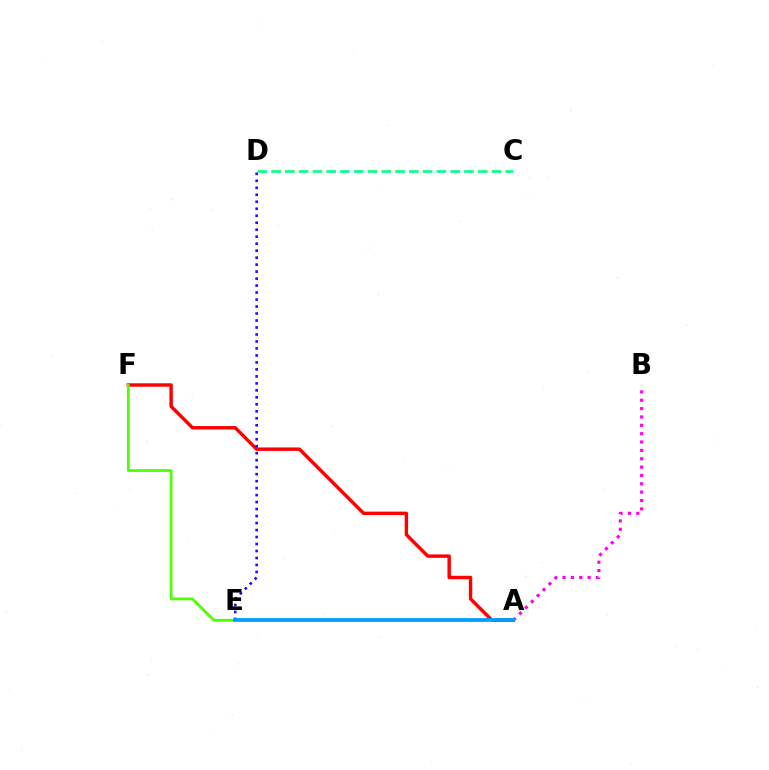{('A', 'F'): [{'color': '#ff0000', 'line_style': 'solid', 'thickness': 2.47}], ('A', 'B'): [{'color': '#ff00ed', 'line_style': 'dotted', 'thickness': 2.27}], ('A', 'E'): [{'color': '#ffd500', 'line_style': 'solid', 'thickness': 1.68}, {'color': '#009eff', 'line_style': 'solid', 'thickness': 2.71}], ('D', 'E'): [{'color': '#3700ff', 'line_style': 'dotted', 'thickness': 1.9}], ('E', 'F'): [{'color': '#4fff00', 'line_style': 'solid', 'thickness': 1.98}], ('C', 'D'): [{'color': '#00ff86', 'line_style': 'dashed', 'thickness': 1.87}]}